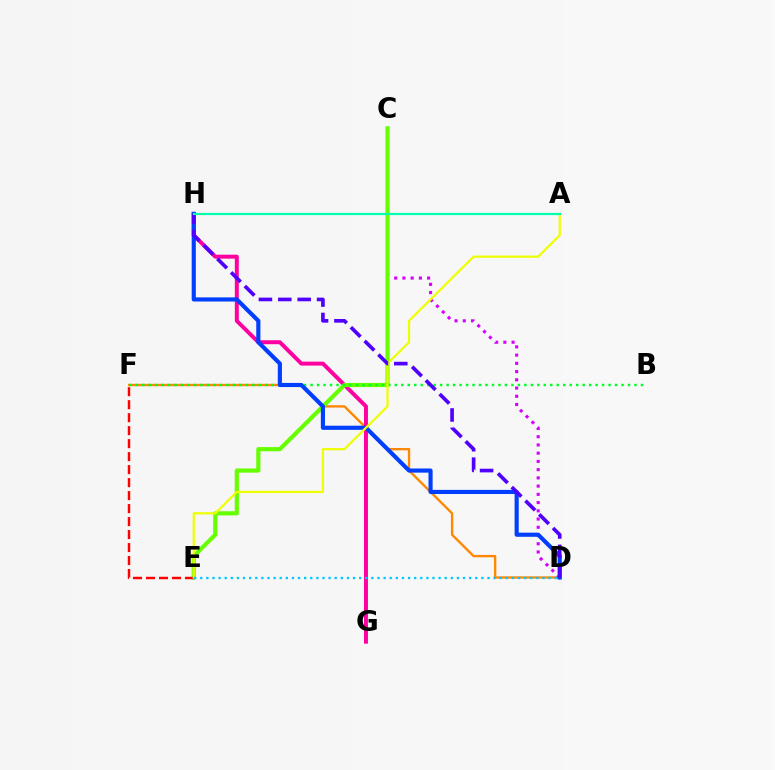{('D', 'F'): [{'color': '#ff8800', 'line_style': 'solid', 'thickness': 1.7}], ('G', 'H'): [{'color': '#ff00a0', 'line_style': 'solid', 'thickness': 2.85}], ('C', 'D'): [{'color': '#d600ff', 'line_style': 'dotted', 'thickness': 2.24}], ('C', 'E'): [{'color': '#66ff00', 'line_style': 'solid', 'thickness': 2.99}], ('B', 'F'): [{'color': '#00ff27', 'line_style': 'dotted', 'thickness': 1.76}], ('D', 'H'): [{'color': '#003fff', 'line_style': 'solid', 'thickness': 2.98}, {'color': '#4f00ff', 'line_style': 'dashed', 'thickness': 2.63}], ('E', 'F'): [{'color': '#ff0000', 'line_style': 'dashed', 'thickness': 1.76}], ('A', 'E'): [{'color': '#eeff00', 'line_style': 'solid', 'thickness': 1.61}], ('A', 'H'): [{'color': '#00ffaf', 'line_style': 'solid', 'thickness': 1.58}], ('D', 'E'): [{'color': '#00c7ff', 'line_style': 'dotted', 'thickness': 1.66}]}